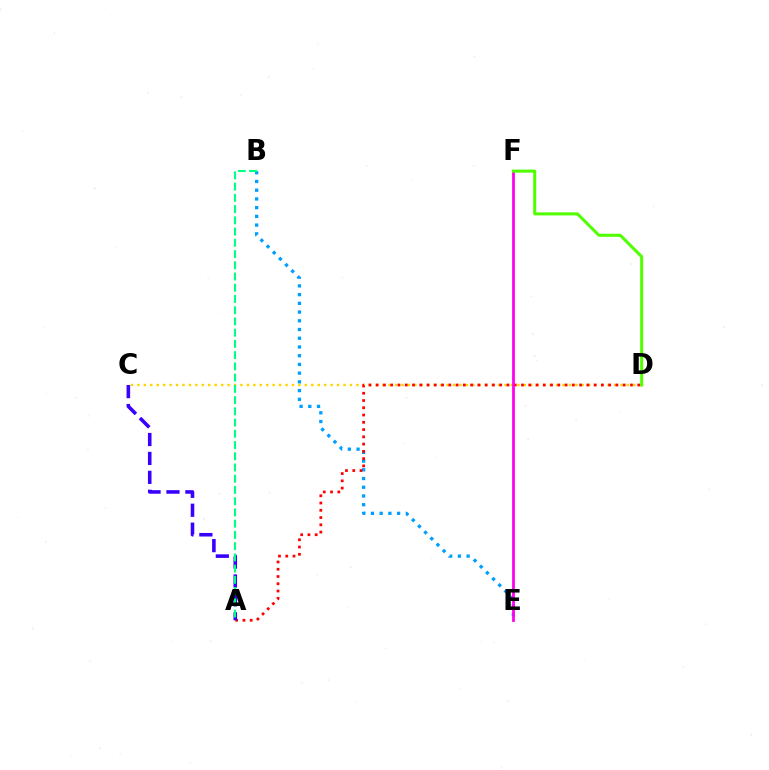{('B', 'E'): [{'color': '#009eff', 'line_style': 'dotted', 'thickness': 2.37}], ('C', 'D'): [{'color': '#ffd500', 'line_style': 'dotted', 'thickness': 1.75}], ('A', 'D'): [{'color': '#ff0000', 'line_style': 'dotted', 'thickness': 1.97}], ('A', 'C'): [{'color': '#3700ff', 'line_style': 'dashed', 'thickness': 2.57}], ('A', 'B'): [{'color': '#00ff86', 'line_style': 'dashed', 'thickness': 1.53}], ('E', 'F'): [{'color': '#ff00ed', 'line_style': 'solid', 'thickness': 2.0}], ('D', 'F'): [{'color': '#4fff00', 'line_style': 'solid', 'thickness': 2.17}]}